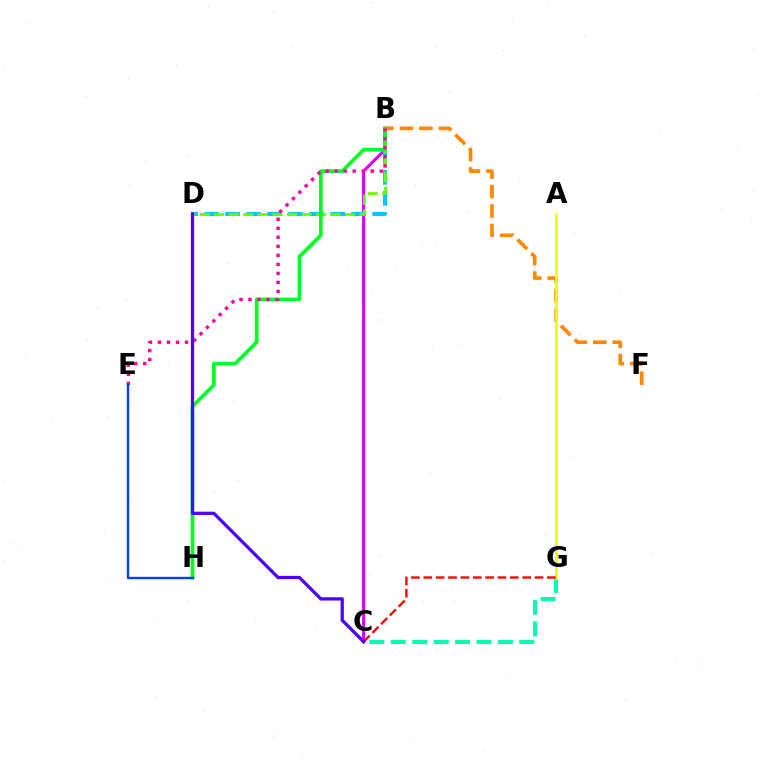{('B', 'C'): [{'color': '#d600ff', 'line_style': 'solid', 'thickness': 2.18}], ('B', 'D'): [{'color': '#00c7ff', 'line_style': 'dashed', 'thickness': 2.85}, {'color': '#66ff00', 'line_style': 'dashed', 'thickness': 1.98}], ('C', 'G'): [{'color': '#00ffaf', 'line_style': 'dashed', 'thickness': 2.91}, {'color': '#ff0000', 'line_style': 'dashed', 'thickness': 1.68}], ('B', 'H'): [{'color': '#00ff27', 'line_style': 'solid', 'thickness': 2.65}], ('B', 'F'): [{'color': '#ff8800', 'line_style': 'dashed', 'thickness': 2.64}], ('A', 'G'): [{'color': '#eeff00', 'line_style': 'solid', 'thickness': 1.94}], ('B', 'E'): [{'color': '#ff00a0', 'line_style': 'dotted', 'thickness': 2.45}], ('E', 'H'): [{'color': '#003fff', 'line_style': 'solid', 'thickness': 1.7}], ('C', 'D'): [{'color': '#4f00ff', 'line_style': 'solid', 'thickness': 2.35}]}